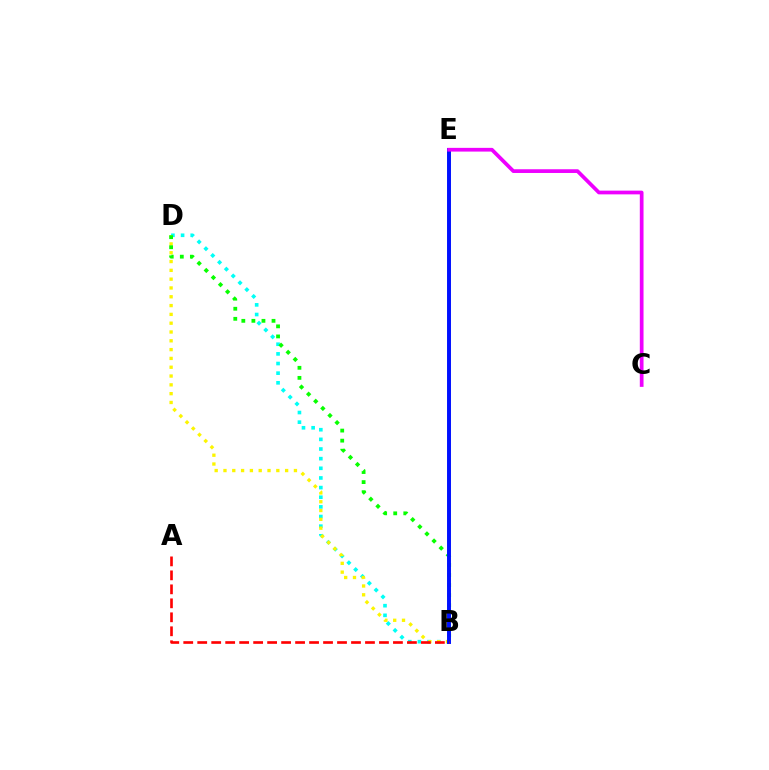{('B', 'D'): [{'color': '#00fff6', 'line_style': 'dotted', 'thickness': 2.62}, {'color': '#fcf500', 'line_style': 'dotted', 'thickness': 2.39}, {'color': '#08ff00', 'line_style': 'dotted', 'thickness': 2.73}], ('B', 'E'): [{'color': '#0010ff', 'line_style': 'solid', 'thickness': 2.84}], ('A', 'B'): [{'color': '#ff0000', 'line_style': 'dashed', 'thickness': 1.9}], ('C', 'E'): [{'color': '#ee00ff', 'line_style': 'solid', 'thickness': 2.68}]}